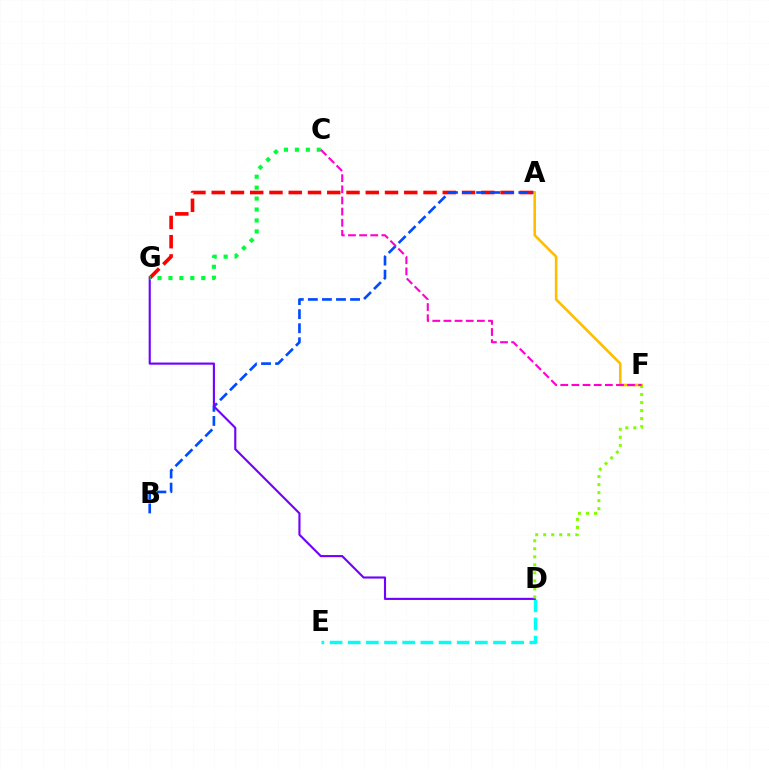{('A', 'G'): [{'color': '#ff0000', 'line_style': 'dashed', 'thickness': 2.62}], ('A', 'B'): [{'color': '#004bff', 'line_style': 'dashed', 'thickness': 1.91}], ('D', 'E'): [{'color': '#00fff6', 'line_style': 'dashed', 'thickness': 2.47}], ('D', 'G'): [{'color': '#7200ff', 'line_style': 'solid', 'thickness': 1.53}], ('A', 'F'): [{'color': '#ffbd00', 'line_style': 'solid', 'thickness': 1.86}], ('D', 'F'): [{'color': '#84ff00', 'line_style': 'dotted', 'thickness': 2.18}], ('C', 'G'): [{'color': '#00ff39', 'line_style': 'dotted', 'thickness': 2.97}], ('C', 'F'): [{'color': '#ff00cf', 'line_style': 'dashed', 'thickness': 1.51}]}